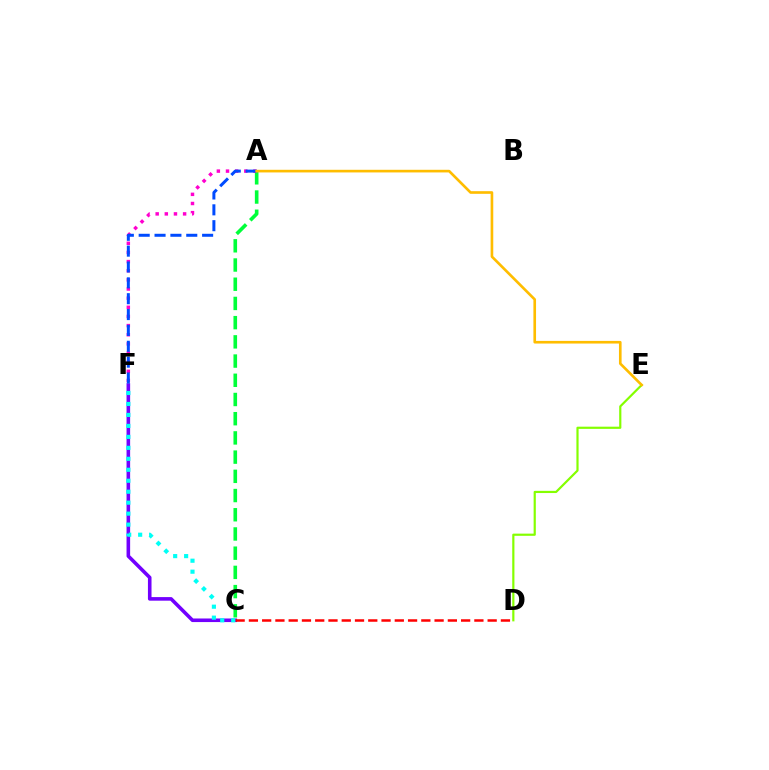{('A', 'C'): [{'color': '#00ff39', 'line_style': 'dashed', 'thickness': 2.61}], ('A', 'F'): [{'color': '#ff00cf', 'line_style': 'dotted', 'thickness': 2.48}, {'color': '#004bff', 'line_style': 'dashed', 'thickness': 2.15}], ('C', 'F'): [{'color': '#7200ff', 'line_style': 'solid', 'thickness': 2.58}, {'color': '#00fff6', 'line_style': 'dotted', 'thickness': 2.98}], ('C', 'D'): [{'color': '#ff0000', 'line_style': 'dashed', 'thickness': 1.8}], ('D', 'E'): [{'color': '#84ff00', 'line_style': 'solid', 'thickness': 1.57}], ('A', 'E'): [{'color': '#ffbd00', 'line_style': 'solid', 'thickness': 1.9}]}